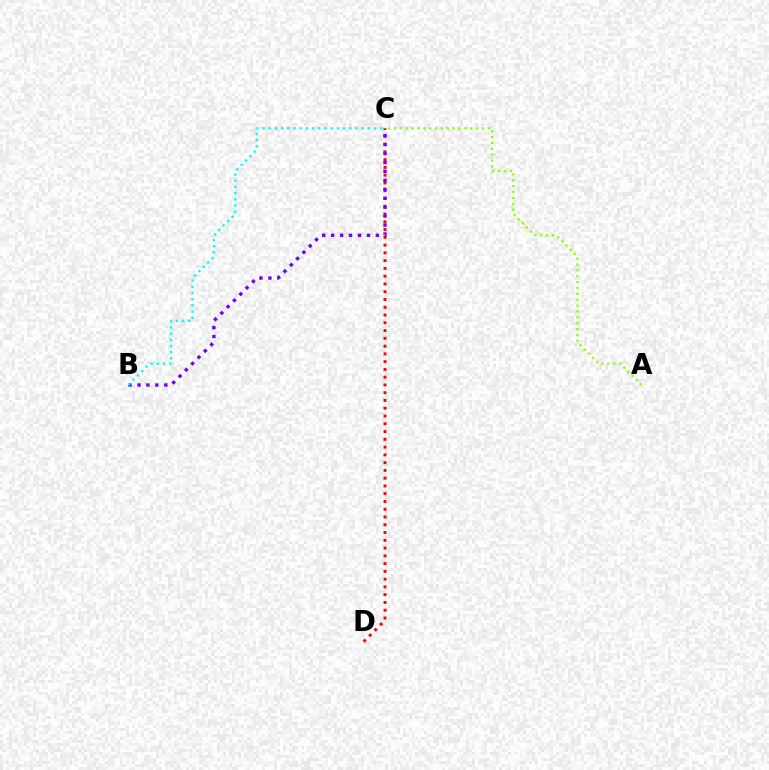{('C', 'D'): [{'color': '#ff0000', 'line_style': 'dotted', 'thickness': 2.11}], ('B', 'C'): [{'color': '#7200ff', 'line_style': 'dotted', 'thickness': 2.43}, {'color': '#00fff6', 'line_style': 'dotted', 'thickness': 1.68}], ('A', 'C'): [{'color': '#84ff00', 'line_style': 'dotted', 'thickness': 1.6}]}